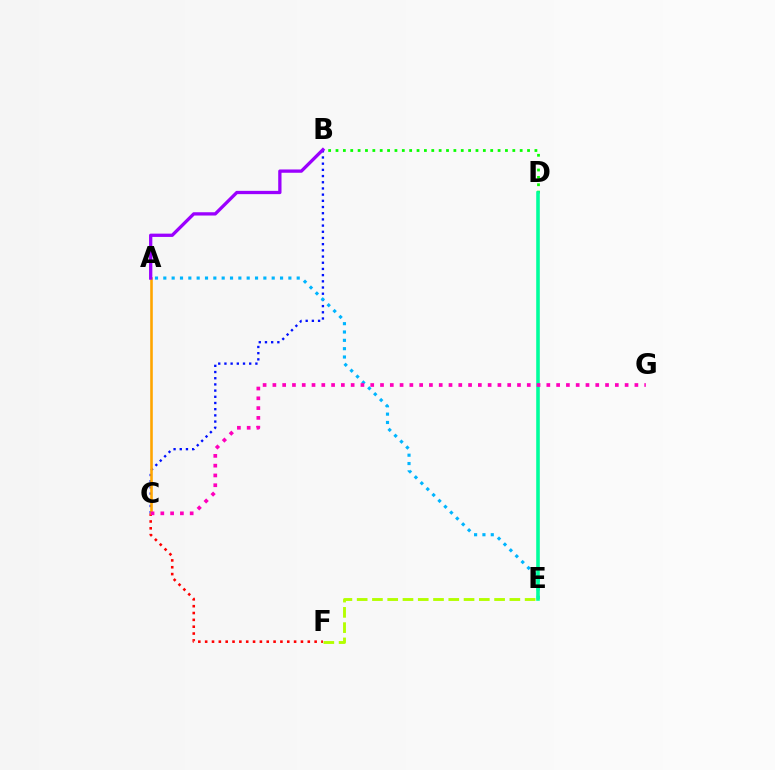{('C', 'F'): [{'color': '#ff0000', 'line_style': 'dotted', 'thickness': 1.86}], ('B', 'D'): [{'color': '#08ff00', 'line_style': 'dotted', 'thickness': 2.0}], ('B', 'C'): [{'color': '#0010ff', 'line_style': 'dotted', 'thickness': 1.68}], ('A', 'E'): [{'color': '#00b5ff', 'line_style': 'dotted', 'thickness': 2.27}], ('A', 'C'): [{'color': '#ffa500', 'line_style': 'solid', 'thickness': 1.87}], ('E', 'F'): [{'color': '#b3ff00', 'line_style': 'dashed', 'thickness': 2.07}], ('A', 'B'): [{'color': '#9b00ff', 'line_style': 'solid', 'thickness': 2.37}], ('D', 'E'): [{'color': '#00ff9d', 'line_style': 'solid', 'thickness': 2.58}], ('C', 'G'): [{'color': '#ff00bd', 'line_style': 'dotted', 'thickness': 2.66}]}